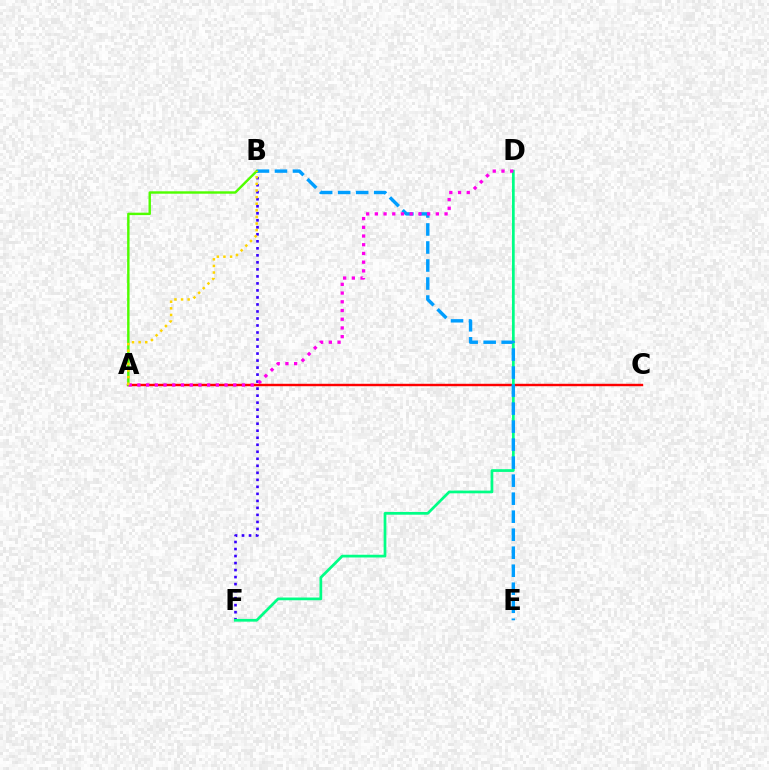{('A', 'C'): [{'color': '#ff0000', 'line_style': 'solid', 'thickness': 1.74}], ('B', 'F'): [{'color': '#3700ff', 'line_style': 'dotted', 'thickness': 1.91}], ('D', 'F'): [{'color': '#00ff86', 'line_style': 'solid', 'thickness': 1.96}], ('B', 'E'): [{'color': '#009eff', 'line_style': 'dashed', 'thickness': 2.45}], ('A', 'B'): [{'color': '#4fff00', 'line_style': 'solid', 'thickness': 1.75}, {'color': '#ffd500', 'line_style': 'dotted', 'thickness': 1.79}], ('A', 'D'): [{'color': '#ff00ed', 'line_style': 'dotted', 'thickness': 2.37}]}